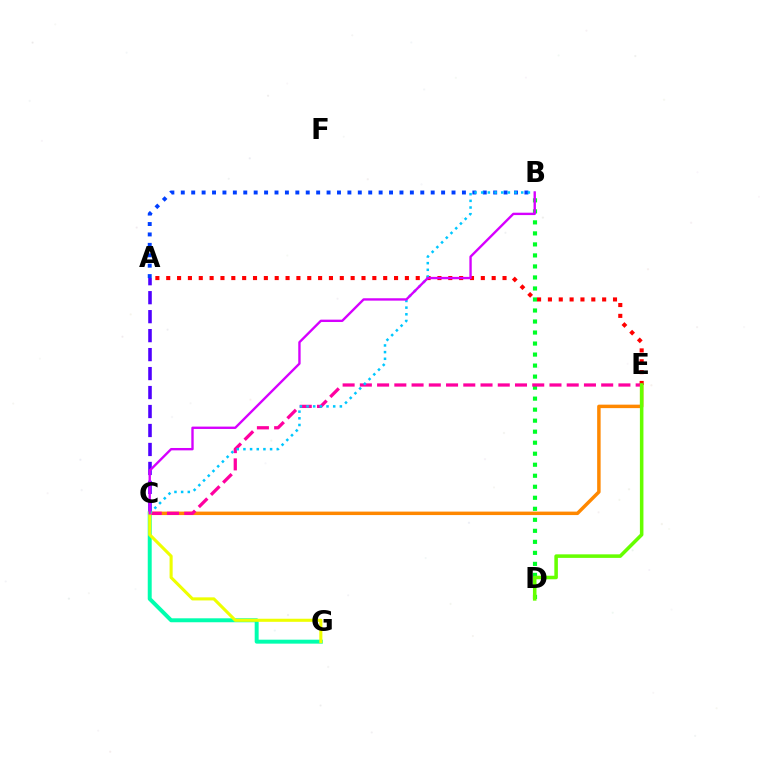{('B', 'D'): [{'color': '#00ff27', 'line_style': 'dotted', 'thickness': 2.99}], ('A', 'C'): [{'color': '#4f00ff', 'line_style': 'dashed', 'thickness': 2.58}], ('A', 'B'): [{'color': '#003fff', 'line_style': 'dotted', 'thickness': 2.83}], ('C', 'E'): [{'color': '#ff8800', 'line_style': 'solid', 'thickness': 2.5}, {'color': '#ff00a0', 'line_style': 'dashed', 'thickness': 2.34}], ('A', 'E'): [{'color': '#ff0000', 'line_style': 'dotted', 'thickness': 2.95}], ('C', 'G'): [{'color': '#00ffaf', 'line_style': 'solid', 'thickness': 2.84}, {'color': '#eeff00', 'line_style': 'solid', 'thickness': 2.22}], ('B', 'C'): [{'color': '#00c7ff', 'line_style': 'dotted', 'thickness': 1.81}, {'color': '#d600ff', 'line_style': 'solid', 'thickness': 1.7}], ('D', 'E'): [{'color': '#66ff00', 'line_style': 'solid', 'thickness': 2.55}]}